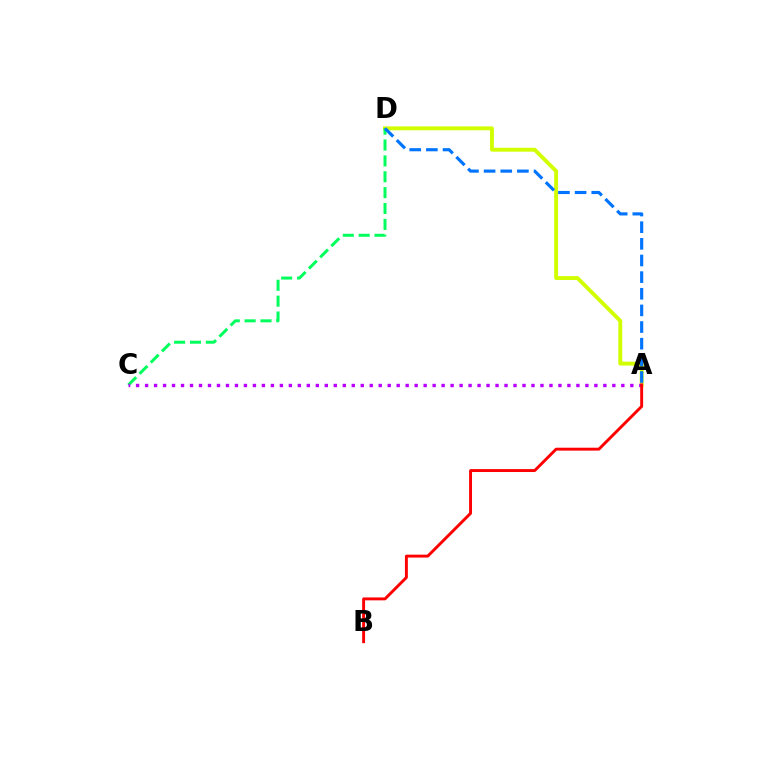{('A', 'D'): [{'color': '#d1ff00', 'line_style': 'solid', 'thickness': 2.8}, {'color': '#0074ff', 'line_style': 'dashed', 'thickness': 2.26}], ('C', 'D'): [{'color': '#00ff5c', 'line_style': 'dashed', 'thickness': 2.16}], ('A', 'C'): [{'color': '#b900ff', 'line_style': 'dotted', 'thickness': 2.44}], ('A', 'B'): [{'color': '#ff0000', 'line_style': 'solid', 'thickness': 2.1}]}